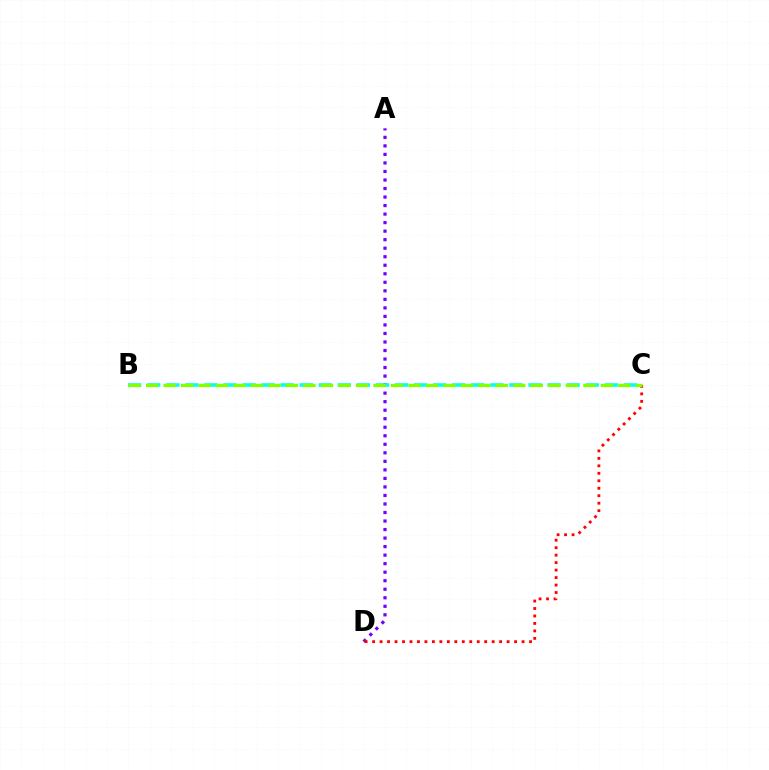{('A', 'D'): [{'color': '#7200ff', 'line_style': 'dotted', 'thickness': 2.32}], ('B', 'C'): [{'color': '#00fff6', 'line_style': 'dashed', 'thickness': 2.59}, {'color': '#84ff00', 'line_style': 'dashed', 'thickness': 2.38}], ('C', 'D'): [{'color': '#ff0000', 'line_style': 'dotted', 'thickness': 2.03}]}